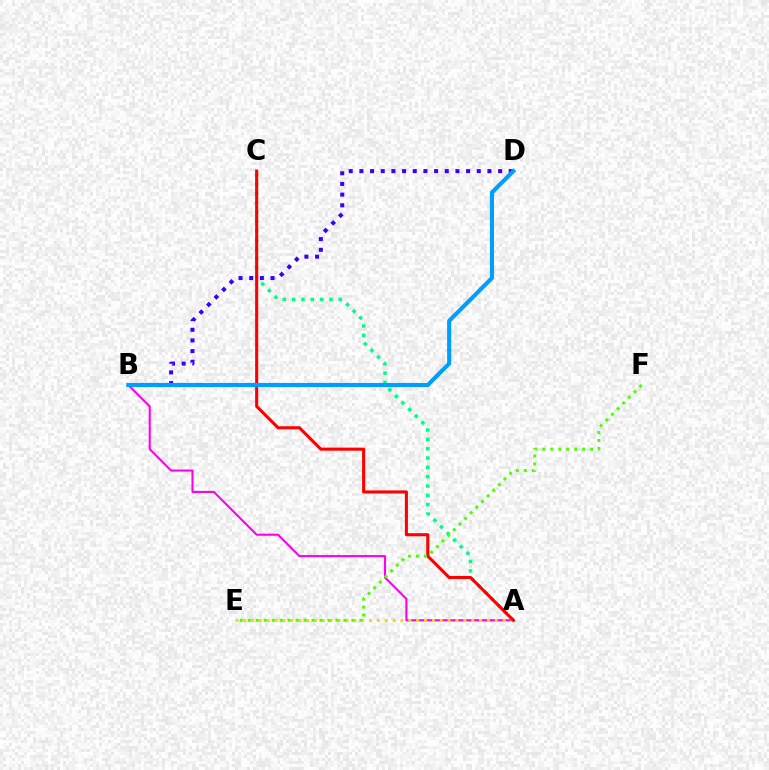{('A', 'B'): [{'color': '#ff00ed', 'line_style': 'solid', 'thickness': 1.51}], ('A', 'C'): [{'color': '#00ff86', 'line_style': 'dotted', 'thickness': 2.54}, {'color': '#ff0000', 'line_style': 'solid', 'thickness': 2.21}], ('B', 'D'): [{'color': '#3700ff', 'line_style': 'dotted', 'thickness': 2.9}, {'color': '#009eff', 'line_style': 'solid', 'thickness': 2.96}], ('A', 'E'): [{'color': '#ffd500', 'line_style': 'dotted', 'thickness': 2.14}], ('E', 'F'): [{'color': '#4fff00', 'line_style': 'dotted', 'thickness': 2.16}]}